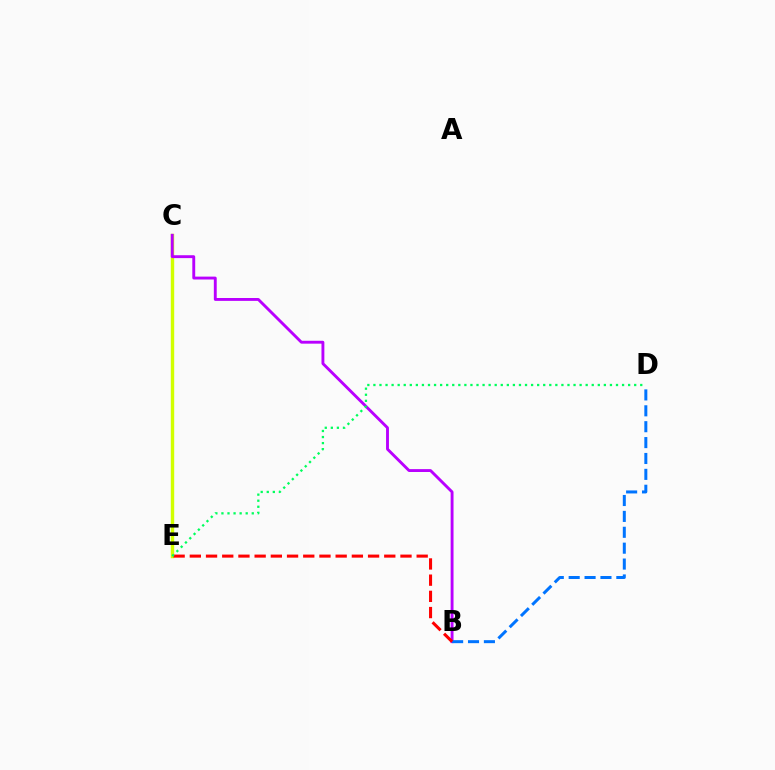{('C', 'E'): [{'color': '#d1ff00', 'line_style': 'solid', 'thickness': 2.45}], ('B', 'C'): [{'color': '#b900ff', 'line_style': 'solid', 'thickness': 2.08}], ('B', 'D'): [{'color': '#0074ff', 'line_style': 'dashed', 'thickness': 2.16}], ('B', 'E'): [{'color': '#ff0000', 'line_style': 'dashed', 'thickness': 2.2}], ('D', 'E'): [{'color': '#00ff5c', 'line_style': 'dotted', 'thickness': 1.65}]}